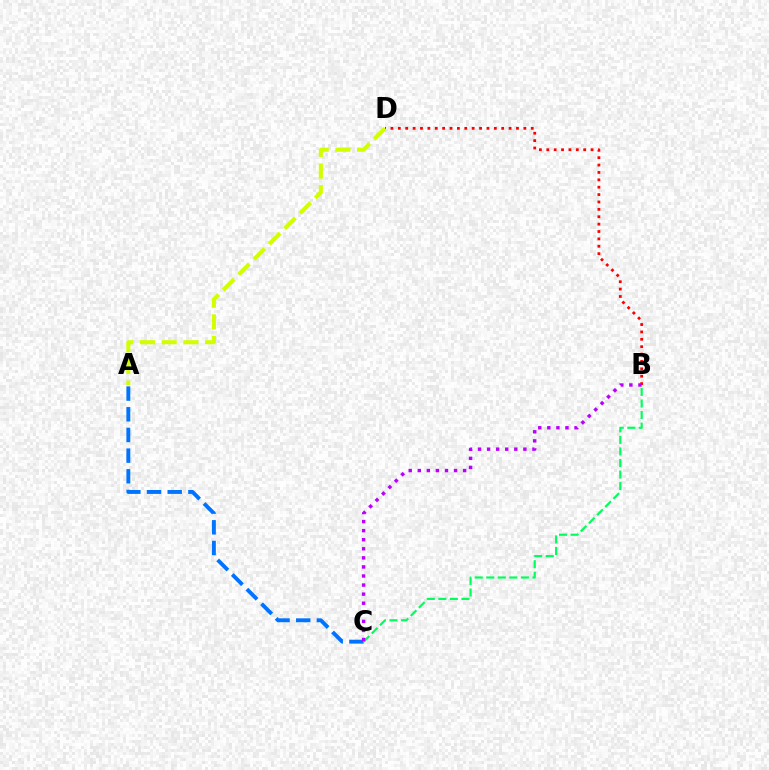{('A', 'C'): [{'color': '#0074ff', 'line_style': 'dashed', 'thickness': 2.81}], ('B', 'D'): [{'color': '#ff0000', 'line_style': 'dotted', 'thickness': 2.01}], ('A', 'D'): [{'color': '#d1ff00', 'line_style': 'dashed', 'thickness': 2.95}], ('B', 'C'): [{'color': '#00ff5c', 'line_style': 'dashed', 'thickness': 1.57}, {'color': '#b900ff', 'line_style': 'dotted', 'thickness': 2.46}]}